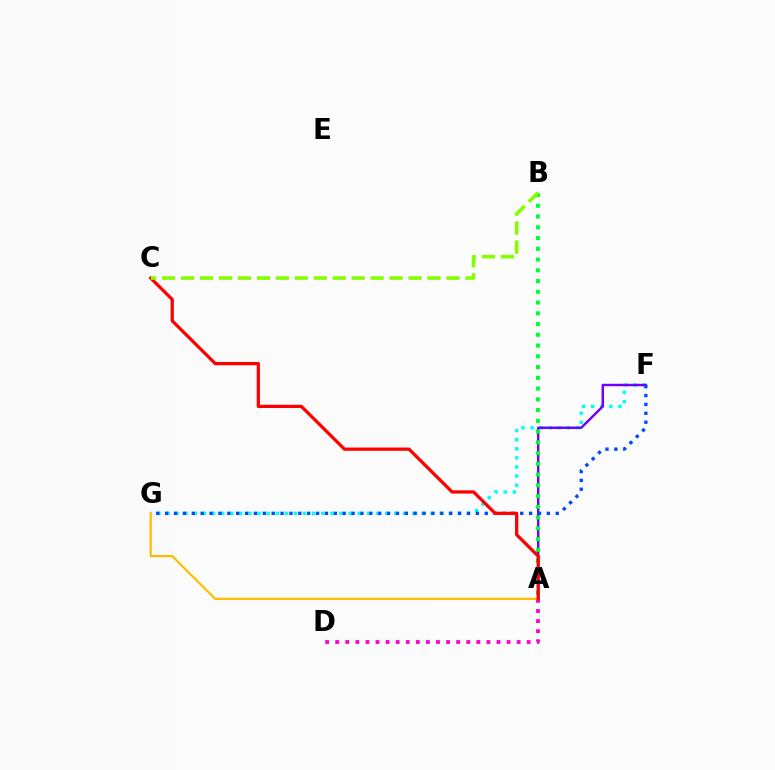{('F', 'G'): [{'color': '#00fff6', 'line_style': 'dotted', 'thickness': 2.47}, {'color': '#004bff', 'line_style': 'dotted', 'thickness': 2.41}], ('A', 'F'): [{'color': '#7200ff', 'line_style': 'solid', 'thickness': 1.76}], ('A', 'B'): [{'color': '#00ff39', 'line_style': 'dotted', 'thickness': 2.92}], ('A', 'D'): [{'color': '#ff00cf', 'line_style': 'dotted', 'thickness': 2.74}], ('A', 'G'): [{'color': '#ffbd00', 'line_style': 'solid', 'thickness': 1.6}], ('A', 'C'): [{'color': '#ff0000', 'line_style': 'solid', 'thickness': 2.34}], ('B', 'C'): [{'color': '#84ff00', 'line_style': 'dashed', 'thickness': 2.57}]}